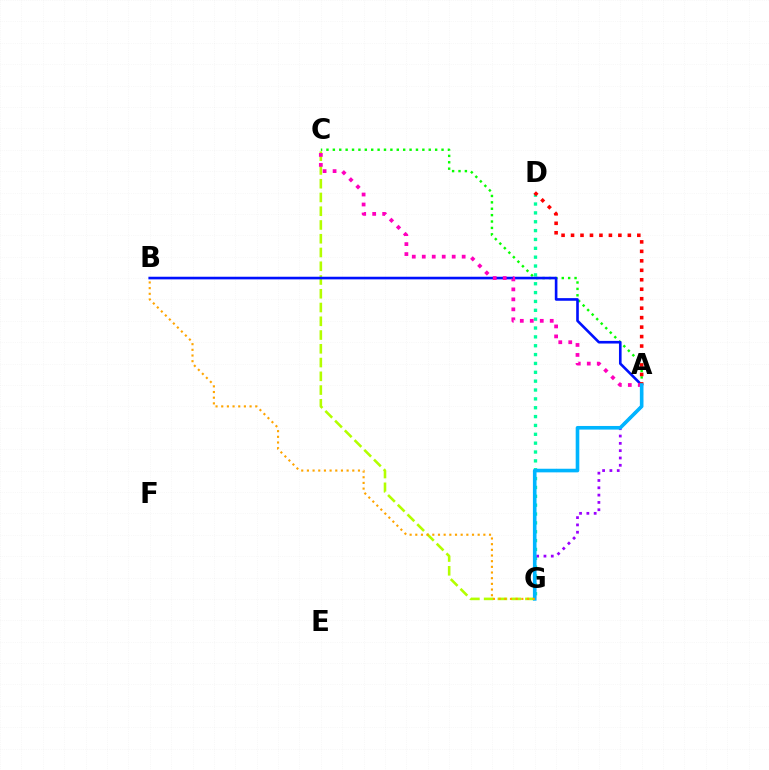{('C', 'G'): [{'color': '#b3ff00', 'line_style': 'dashed', 'thickness': 1.87}], ('D', 'G'): [{'color': '#00ff9d', 'line_style': 'dotted', 'thickness': 2.41}], ('A', 'C'): [{'color': '#08ff00', 'line_style': 'dotted', 'thickness': 1.74}, {'color': '#ff00bd', 'line_style': 'dotted', 'thickness': 2.71}], ('A', 'B'): [{'color': '#0010ff', 'line_style': 'solid', 'thickness': 1.89}], ('A', 'G'): [{'color': '#9b00ff', 'line_style': 'dotted', 'thickness': 1.99}, {'color': '#00b5ff', 'line_style': 'solid', 'thickness': 2.6}], ('A', 'D'): [{'color': '#ff0000', 'line_style': 'dotted', 'thickness': 2.57}], ('B', 'G'): [{'color': '#ffa500', 'line_style': 'dotted', 'thickness': 1.54}]}